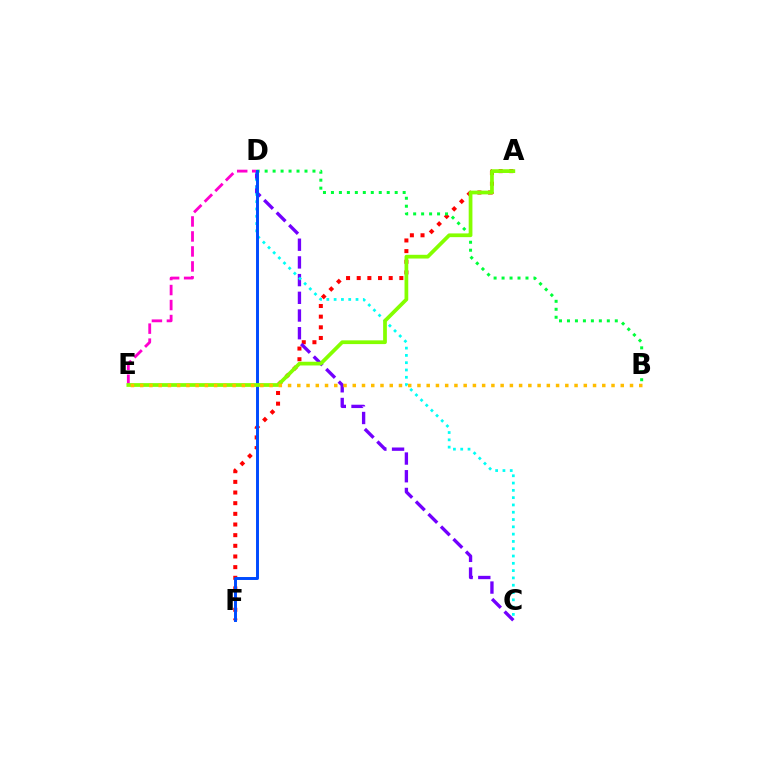{('A', 'F'): [{'color': '#ff0000', 'line_style': 'dotted', 'thickness': 2.9}], ('C', 'D'): [{'color': '#7200ff', 'line_style': 'dashed', 'thickness': 2.4}, {'color': '#00fff6', 'line_style': 'dotted', 'thickness': 1.98}], ('D', 'E'): [{'color': '#ff00cf', 'line_style': 'dashed', 'thickness': 2.04}], ('B', 'D'): [{'color': '#00ff39', 'line_style': 'dotted', 'thickness': 2.17}], ('D', 'F'): [{'color': '#004bff', 'line_style': 'solid', 'thickness': 2.13}], ('A', 'E'): [{'color': '#84ff00', 'line_style': 'solid', 'thickness': 2.69}], ('B', 'E'): [{'color': '#ffbd00', 'line_style': 'dotted', 'thickness': 2.51}]}